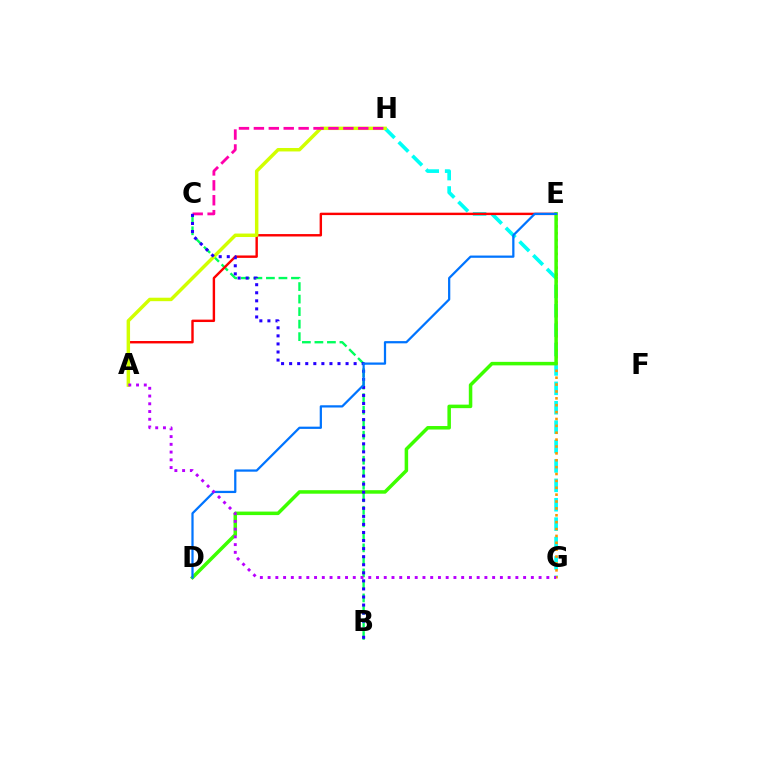{('G', 'H'): [{'color': '#00fff6', 'line_style': 'dashed', 'thickness': 2.64}], ('E', 'G'): [{'color': '#ff9400', 'line_style': 'dotted', 'thickness': 1.87}], ('B', 'C'): [{'color': '#00ff5c', 'line_style': 'dashed', 'thickness': 1.7}, {'color': '#2500ff', 'line_style': 'dotted', 'thickness': 2.19}], ('A', 'E'): [{'color': '#ff0000', 'line_style': 'solid', 'thickness': 1.74}], ('A', 'H'): [{'color': '#d1ff00', 'line_style': 'solid', 'thickness': 2.49}], ('C', 'H'): [{'color': '#ff00ac', 'line_style': 'dashed', 'thickness': 2.03}], ('D', 'E'): [{'color': '#3dff00', 'line_style': 'solid', 'thickness': 2.53}, {'color': '#0074ff', 'line_style': 'solid', 'thickness': 1.62}], ('A', 'G'): [{'color': '#b900ff', 'line_style': 'dotted', 'thickness': 2.1}]}